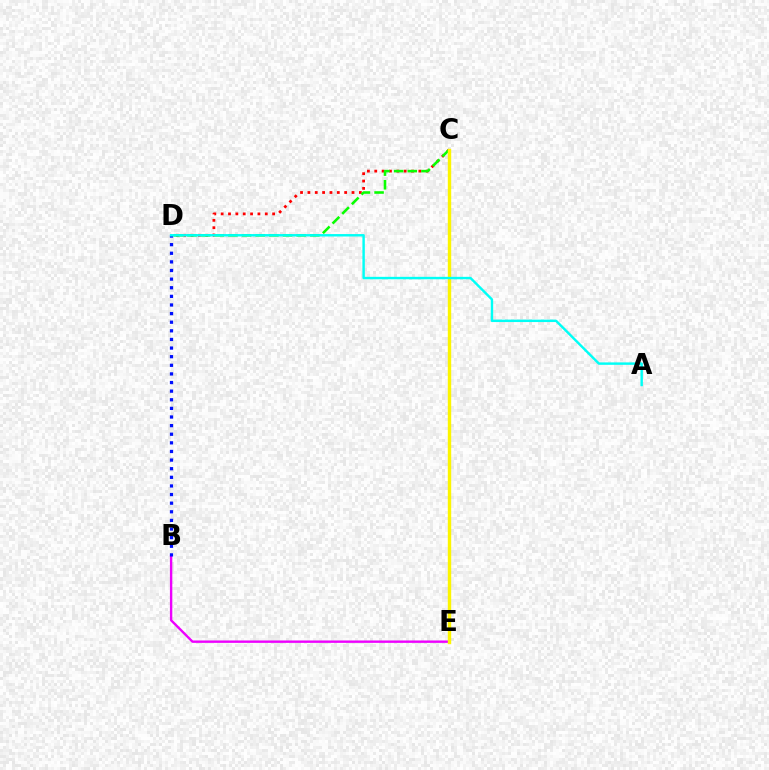{('C', 'D'): [{'color': '#ff0000', 'line_style': 'dotted', 'thickness': 2.0}, {'color': '#08ff00', 'line_style': 'dashed', 'thickness': 1.85}], ('B', 'E'): [{'color': '#ee00ff', 'line_style': 'solid', 'thickness': 1.72}], ('C', 'E'): [{'color': '#fcf500', 'line_style': 'solid', 'thickness': 2.45}], ('B', 'D'): [{'color': '#0010ff', 'line_style': 'dotted', 'thickness': 2.34}], ('A', 'D'): [{'color': '#00fff6', 'line_style': 'solid', 'thickness': 1.75}]}